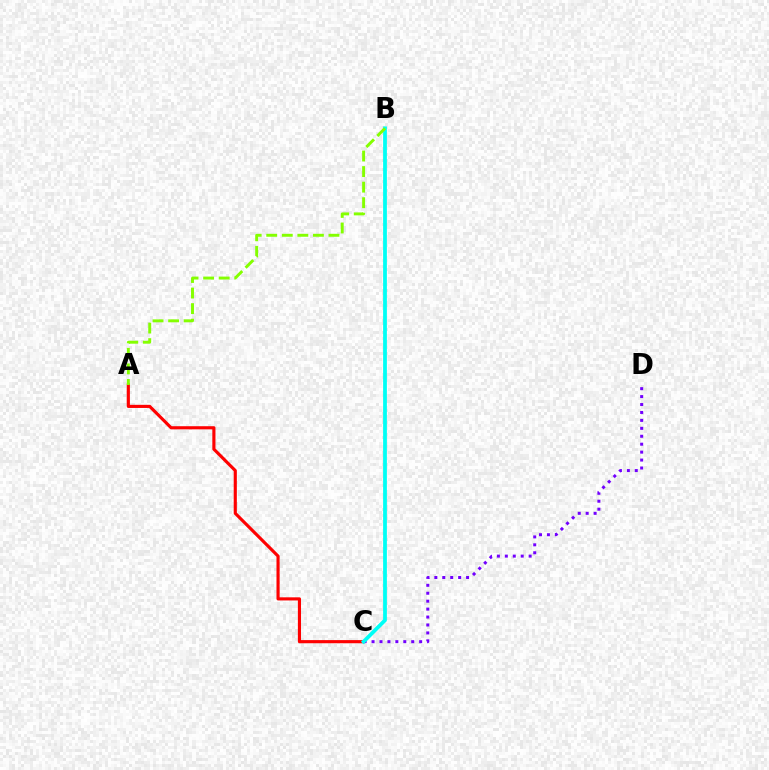{('A', 'C'): [{'color': '#ff0000', 'line_style': 'solid', 'thickness': 2.26}], ('C', 'D'): [{'color': '#7200ff', 'line_style': 'dotted', 'thickness': 2.16}], ('B', 'C'): [{'color': '#00fff6', 'line_style': 'solid', 'thickness': 2.71}], ('A', 'B'): [{'color': '#84ff00', 'line_style': 'dashed', 'thickness': 2.11}]}